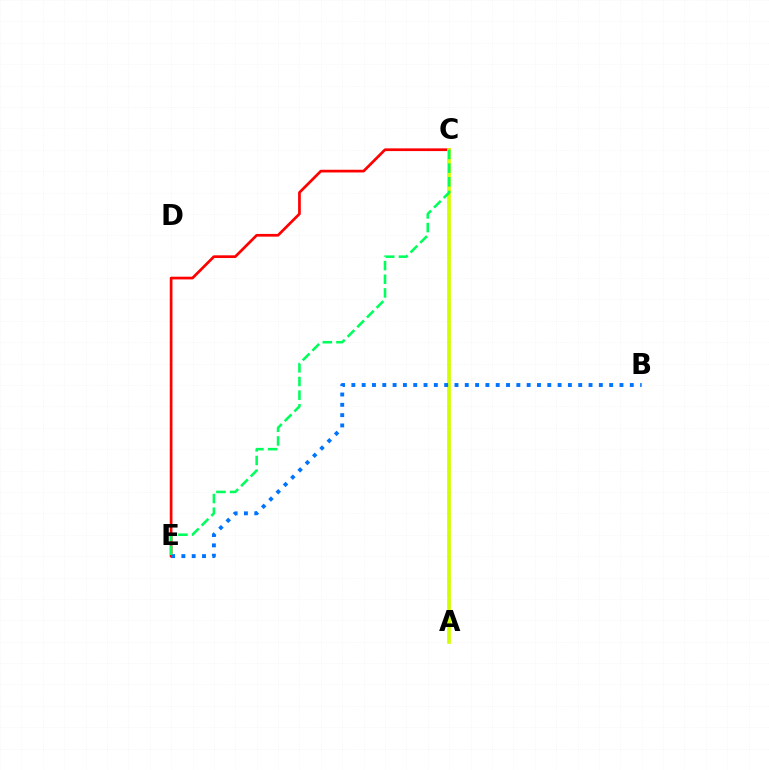{('A', 'C'): [{'color': '#b900ff', 'line_style': 'dashed', 'thickness': 1.54}, {'color': '#d1ff00', 'line_style': 'solid', 'thickness': 2.65}], ('C', 'E'): [{'color': '#ff0000', 'line_style': 'solid', 'thickness': 1.95}, {'color': '#00ff5c', 'line_style': 'dashed', 'thickness': 1.86}], ('B', 'E'): [{'color': '#0074ff', 'line_style': 'dotted', 'thickness': 2.8}]}